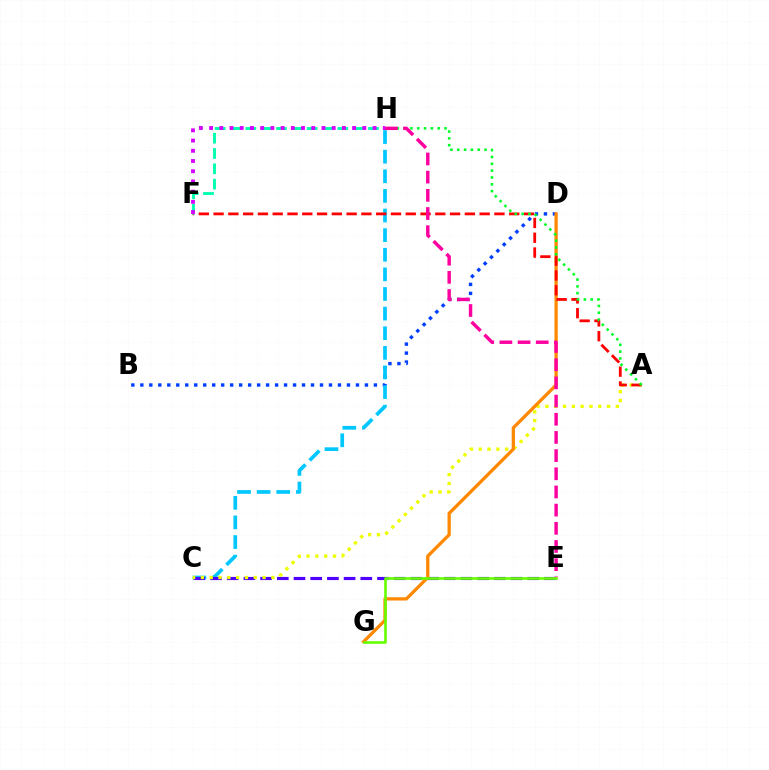{('B', 'D'): [{'color': '#003fff', 'line_style': 'dotted', 'thickness': 2.44}], ('C', 'H'): [{'color': '#00c7ff', 'line_style': 'dashed', 'thickness': 2.66}], ('C', 'E'): [{'color': '#4f00ff', 'line_style': 'dashed', 'thickness': 2.27}], ('A', 'C'): [{'color': '#eeff00', 'line_style': 'dotted', 'thickness': 2.39}], ('D', 'G'): [{'color': '#ff8800', 'line_style': 'solid', 'thickness': 2.36}], ('A', 'F'): [{'color': '#ff0000', 'line_style': 'dashed', 'thickness': 2.01}], ('F', 'H'): [{'color': '#00ffaf', 'line_style': 'dashed', 'thickness': 2.08}, {'color': '#d600ff', 'line_style': 'dotted', 'thickness': 2.78}], ('A', 'H'): [{'color': '#00ff27', 'line_style': 'dotted', 'thickness': 1.85}], ('E', 'H'): [{'color': '#ff00a0', 'line_style': 'dashed', 'thickness': 2.47}], ('E', 'G'): [{'color': '#66ff00', 'line_style': 'solid', 'thickness': 1.9}]}